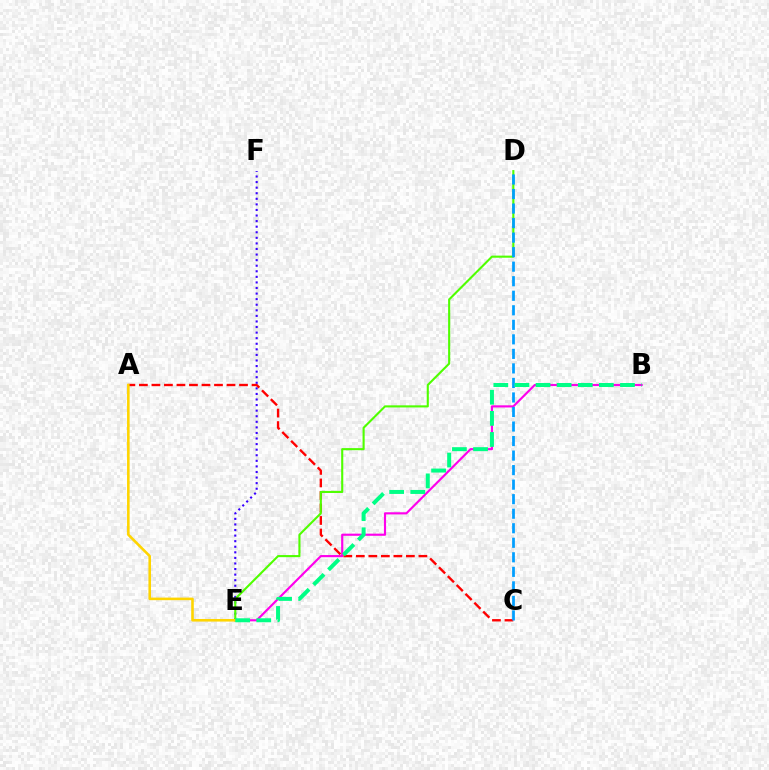{('B', 'E'): [{'color': '#ff00ed', 'line_style': 'solid', 'thickness': 1.55}, {'color': '#00ff86', 'line_style': 'dashed', 'thickness': 2.87}], ('E', 'F'): [{'color': '#3700ff', 'line_style': 'dotted', 'thickness': 1.51}], ('A', 'C'): [{'color': '#ff0000', 'line_style': 'dashed', 'thickness': 1.7}], ('D', 'E'): [{'color': '#4fff00', 'line_style': 'solid', 'thickness': 1.52}], ('A', 'E'): [{'color': '#ffd500', 'line_style': 'solid', 'thickness': 1.86}], ('C', 'D'): [{'color': '#009eff', 'line_style': 'dashed', 'thickness': 1.97}]}